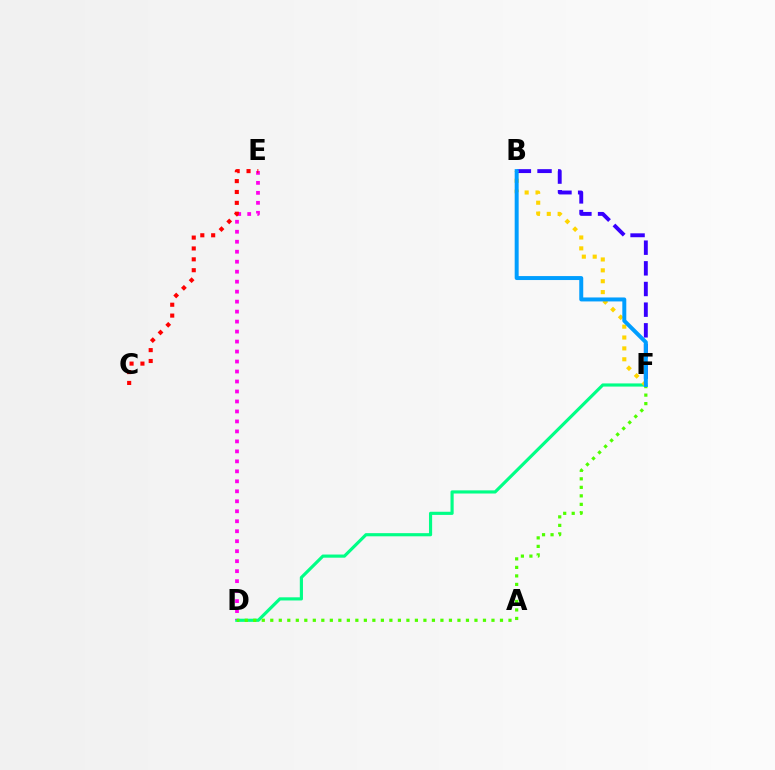{('B', 'F'): [{'color': '#3700ff', 'line_style': 'dashed', 'thickness': 2.81}, {'color': '#ffd500', 'line_style': 'dotted', 'thickness': 2.96}, {'color': '#009eff', 'line_style': 'solid', 'thickness': 2.86}], ('D', 'F'): [{'color': '#00ff86', 'line_style': 'solid', 'thickness': 2.27}, {'color': '#4fff00', 'line_style': 'dotted', 'thickness': 2.31}], ('D', 'E'): [{'color': '#ff00ed', 'line_style': 'dotted', 'thickness': 2.71}], ('C', 'E'): [{'color': '#ff0000', 'line_style': 'dotted', 'thickness': 2.95}]}